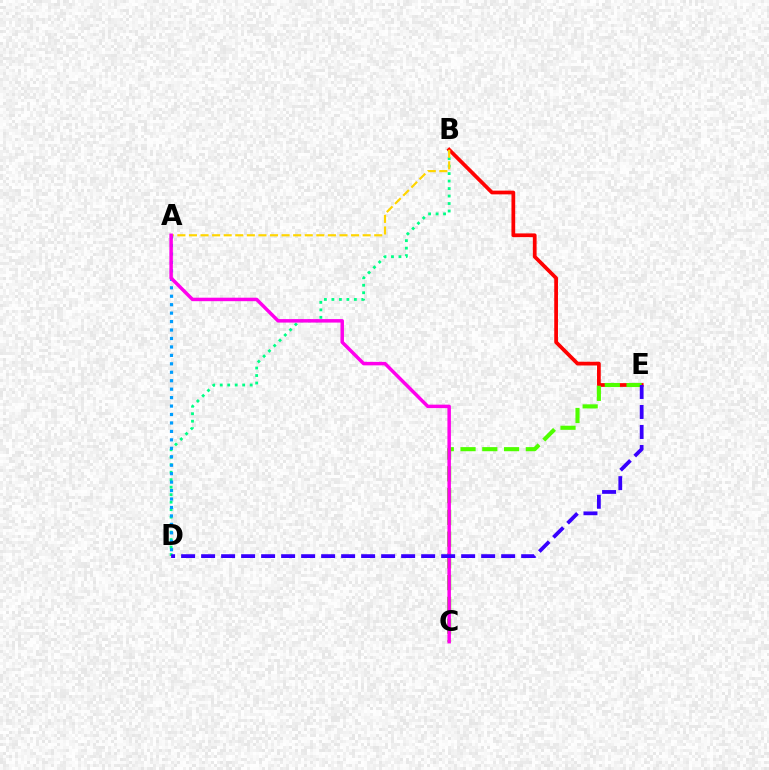{('B', 'D'): [{'color': '#00ff86', 'line_style': 'dotted', 'thickness': 2.03}], ('B', 'E'): [{'color': '#ff0000', 'line_style': 'solid', 'thickness': 2.69}], ('A', 'B'): [{'color': '#ffd500', 'line_style': 'dashed', 'thickness': 1.57}], ('C', 'E'): [{'color': '#4fff00', 'line_style': 'dashed', 'thickness': 2.96}], ('A', 'D'): [{'color': '#009eff', 'line_style': 'dotted', 'thickness': 2.3}], ('A', 'C'): [{'color': '#ff00ed', 'line_style': 'solid', 'thickness': 2.51}], ('D', 'E'): [{'color': '#3700ff', 'line_style': 'dashed', 'thickness': 2.72}]}